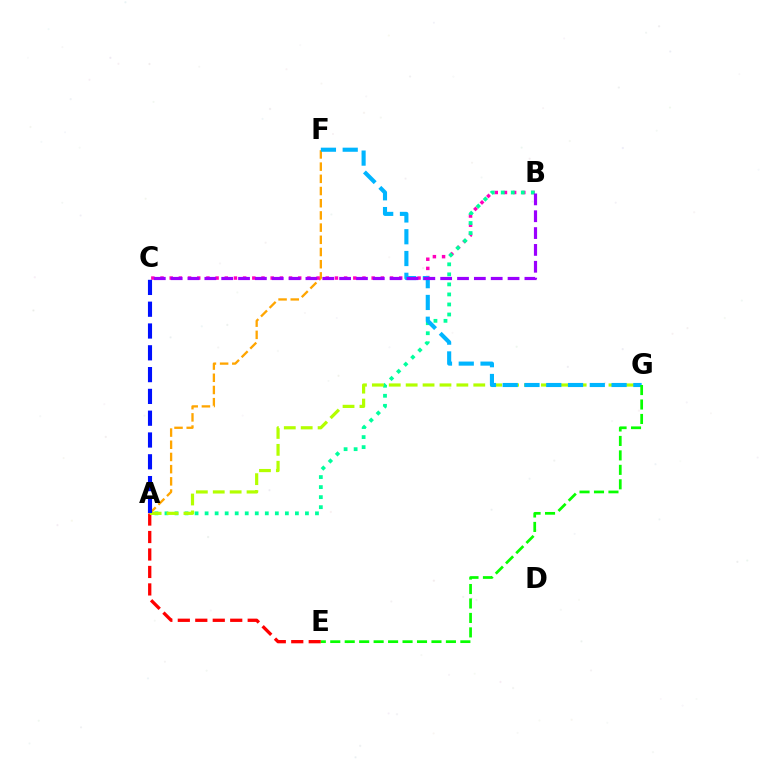{('A', 'E'): [{'color': '#ff0000', 'line_style': 'dashed', 'thickness': 2.37}], ('A', 'F'): [{'color': '#ffa500', 'line_style': 'dashed', 'thickness': 1.66}], ('B', 'C'): [{'color': '#ff00bd', 'line_style': 'dotted', 'thickness': 2.49}, {'color': '#9b00ff', 'line_style': 'dashed', 'thickness': 2.29}], ('A', 'B'): [{'color': '#00ff9d', 'line_style': 'dotted', 'thickness': 2.73}], ('A', 'G'): [{'color': '#b3ff00', 'line_style': 'dashed', 'thickness': 2.3}], ('A', 'C'): [{'color': '#0010ff', 'line_style': 'dashed', 'thickness': 2.96}], ('F', 'G'): [{'color': '#00b5ff', 'line_style': 'dashed', 'thickness': 2.96}], ('E', 'G'): [{'color': '#08ff00', 'line_style': 'dashed', 'thickness': 1.96}]}